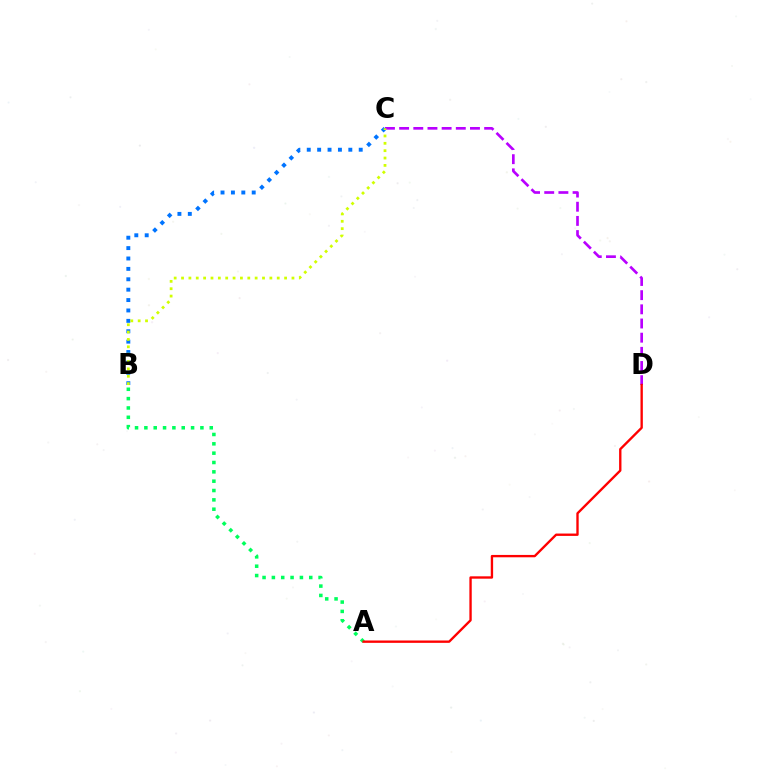{('B', 'C'): [{'color': '#0074ff', 'line_style': 'dotted', 'thickness': 2.82}, {'color': '#d1ff00', 'line_style': 'dotted', 'thickness': 2.0}], ('C', 'D'): [{'color': '#b900ff', 'line_style': 'dashed', 'thickness': 1.93}], ('A', 'B'): [{'color': '#00ff5c', 'line_style': 'dotted', 'thickness': 2.54}], ('A', 'D'): [{'color': '#ff0000', 'line_style': 'solid', 'thickness': 1.7}]}